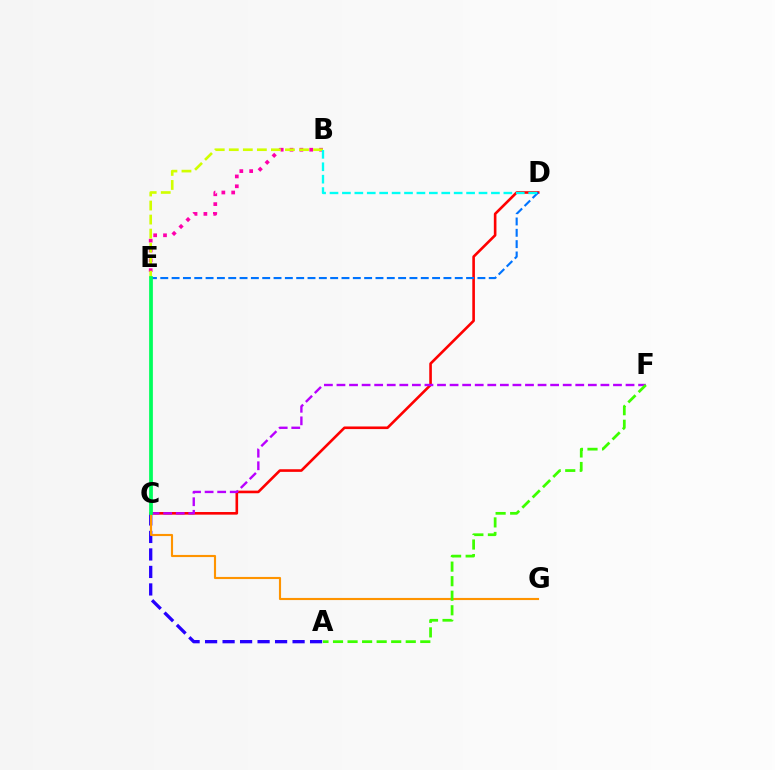{('C', 'D'): [{'color': '#ff0000', 'line_style': 'solid', 'thickness': 1.88}], ('A', 'C'): [{'color': '#2500ff', 'line_style': 'dashed', 'thickness': 2.38}], ('C', 'F'): [{'color': '#b900ff', 'line_style': 'dashed', 'thickness': 1.71}], ('B', 'E'): [{'color': '#ff00ac', 'line_style': 'dotted', 'thickness': 2.67}, {'color': '#d1ff00', 'line_style': 'dashed', 'thickness': 1.91}], ('C', 'G'): [{'color': '#ff9400', 'line_style': 'solid', 'thickness': 1.54}], ('D', 'E'): [{'color': '#0074ff', 'line_style': 'dashed', 'thickness': 1.54}], ('A', 'F'): [{'color': '#3dff00', 'line_style': 'dashed', 'thickness': 1.98}], ('C', 'E'): [{'color': '#00ff5c', 'line_style': 'solid', 'thickness': 2.7}], ('B', 'D'): [{'color': '#00fff6', 'line_style': 'dashed', 'thickness': 1.69}]}